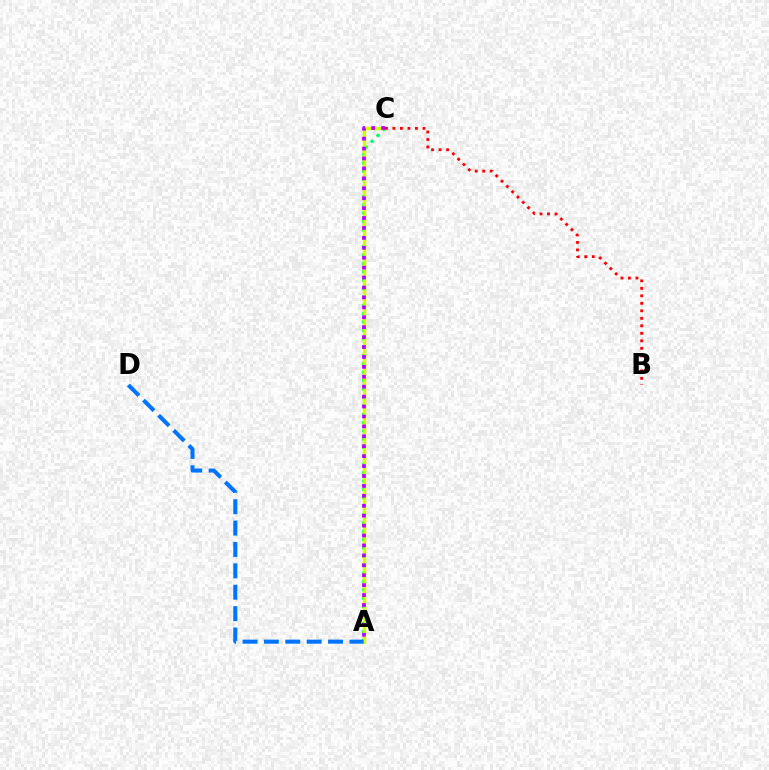{('A', 'C'): [{'color': '#00ff5c', 'line_style': 'dotted', 'thickness': 2.27}, {'color': '#d1ff00', 'line_style': 'solid', 'thickness': 2.46}, {'color': '#b900ff', 'line_style': 'dotted', 'thickness': 2.7}], ('A', 'D'): [{'color': '#0074ff', 'line_style': 'dashed', 'thickness': 2.9}], ('B', 'C'): [{'color': '#ff0000', 'line_style': 'dotted', 'thickness': 2.04}]}